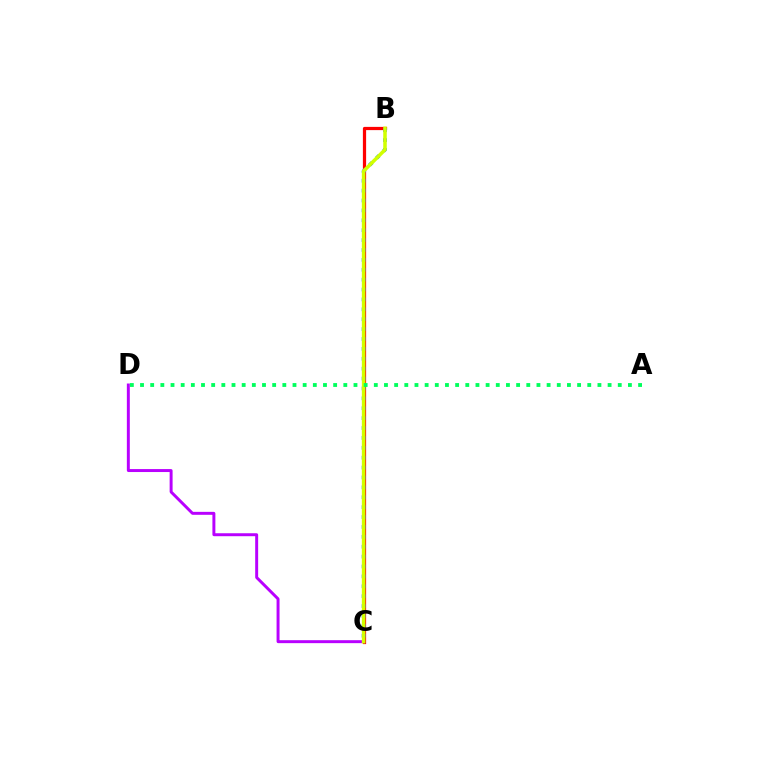{('B', 'C'): [{'color': '#ff0000', 'line_style': 'solid', 'thickness': 2.32}, {'color': '#0074ff', 'line_style': 'dotted', 'thickness': 2.69}, {'color': '#d1ff00', 'line_style': 'solid', 'thickness': 2.55}], ('C', 'D'): [{'color': '#b900ff', 'line_style': 'solid', 'thickness': 2.13}], ('A', 'D'): [{'color': '#00ff5c', 'line_style': 'dotted', 'thickness': 2.76}]}